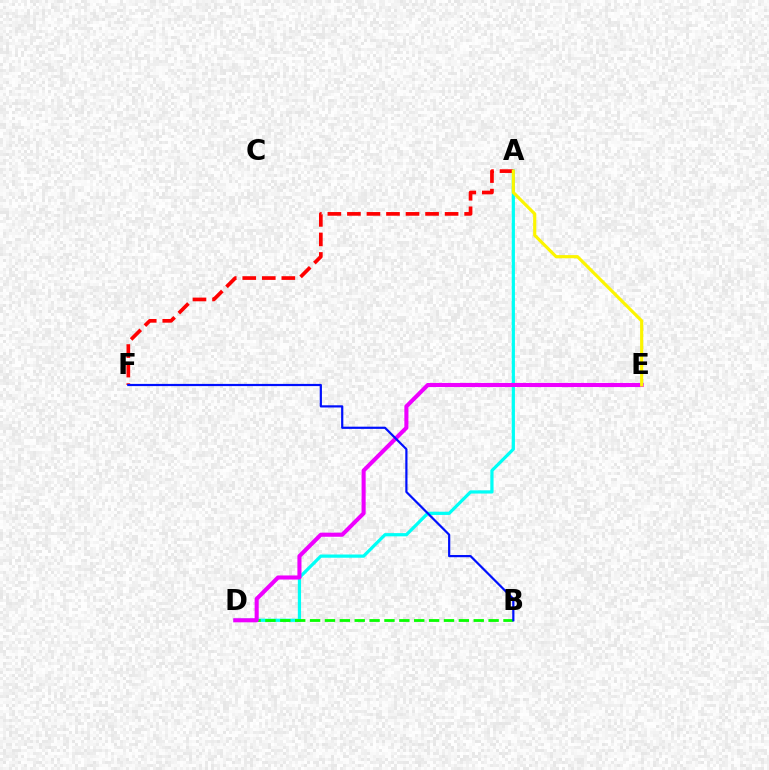{('A', 'D'): [{'color': '#00fff6', 'line_style': 'solid', 'thickness': 2.32}], ('B', 'D'): [{'color': '#08ff00', 'line_style': 'dashed', 'thickness': 2.02}], ('A', 'F'): [{'color': '#ff0000', 'line_style': 'dashed', 'thickness': 2.65}], ('D', 'E'): [{'color': '#ee00ff', 'line_style': 'solid', 'thickness': 2.93}], ('A', 'E'): [{'color': '#fcf500', 'line_style': 'solid', 'thickness': 2.27}], ('B', 'F'): [{'color': '#0010ff', 'line_style': 'solid', 'thickness': 1.59}]}